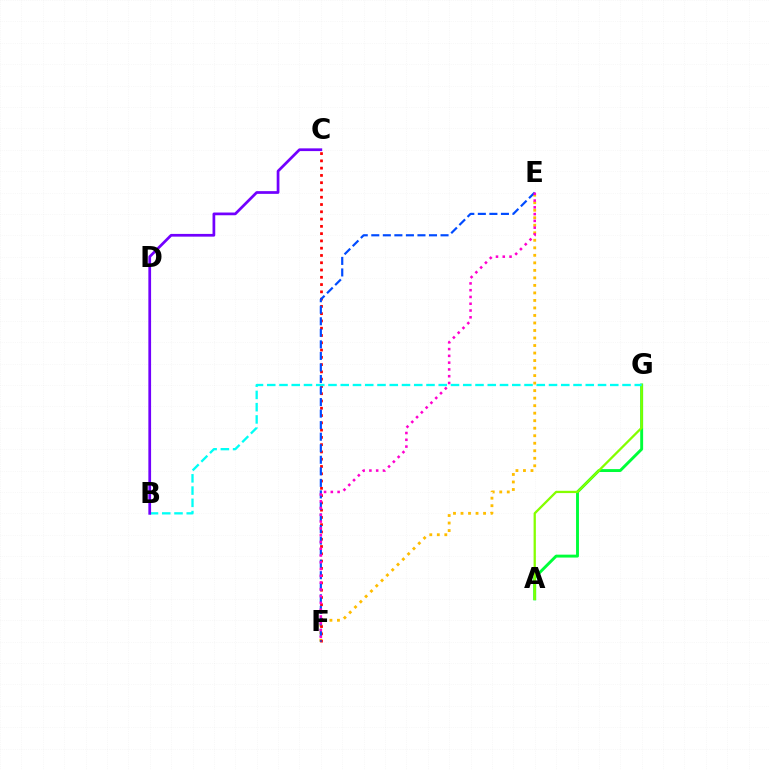{('A', 'G'): [{'color': '#00ff39', 'line_style': 'solid', 'thickness': 2.09}, {'color': '#84ff00', 'line_style': 'solid', 'thickness': 1.64}], ('E', 'F'): [{'color': '#ffbd00', 'line_style': 'dotted', 'thickness': 2.04}, {'color': '#004bff', 'line_style': 'dashed', 'thickness': 1.57}, {'color': '#ff00cf', 'line_style': 'dotted', 'thickness': 1.84}], ('C', 'F'): [{'color': '#ff0000', 'line_style': 'dotted', 'thickness': 1.98}], ('B', 'G'): [{'color': '#00fff6', 'line_style': 'dashed', 'thickness': 1.66}], ('B', 'C'): [{'color': '#7200ff', 'line_style': 'solid', 'thickness': 1.96}]}